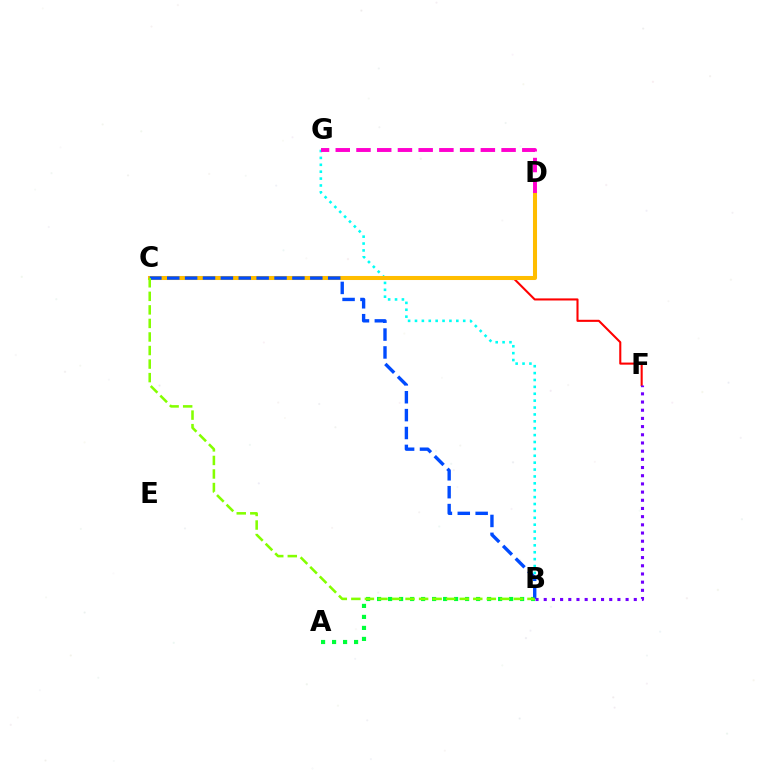{('C', 'F'): [{'color': '#ff0000', 'line_style': 'solid', 'thickness': 1.5}], ('B', 'G'): [{'color': '#00fff6', 'line_style': 'dotted', 'thickness': 1.87}], ('A', 'B'): [{'color': '#00ff39', 'line_style': 'dotted', 'thickness': 2.99}], ('C', 'D'): [{'color': '#ffbd00', 'line_style': 'solid', 'thickness': 2.91}], ('B', 'F'): [{'color': '#7200ff', 'line_style': 'dotted', 'thickness': 2.22}], ('D', 'G'): [{'color': '#ff00cf', 'line_style': 'dashed', 'thickness': 2.82}], ('B', 'C'): [{'color': '#004bff', 'line_style': 'dashed', 'thickness': 2.43}, {'color': '#84ff00', 'line_style': 'dashed', 'thickness': 1.84}]}